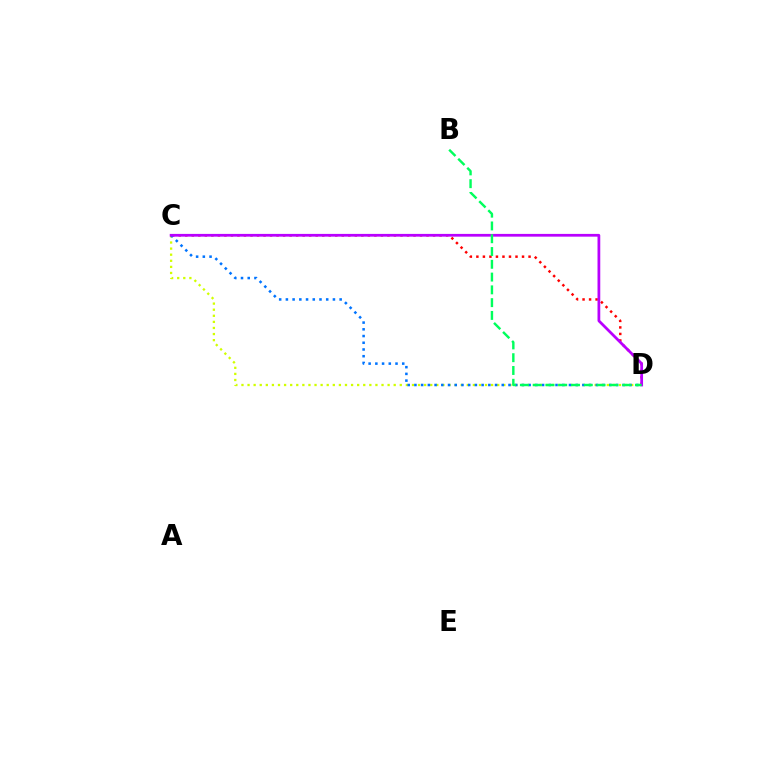{('C', 'D'): [{'color': '#ff0000', 'line_style': 'dotted', 'thickness': 1.77}, {'color': '#d1ff00', 'line_style': 'dotted', 'thickness': 1.65}, {'color': '#0074ff', 'line_style': 'dotted', 'thickness': 1.83}, {'color': '#b900ff', 'line_style': 'solid', 'thickness': 1.98}], ('B', 'D'): [{'color': '#00ff5c', 'line_style': 'dashed', 'thickness': 1.74}]}